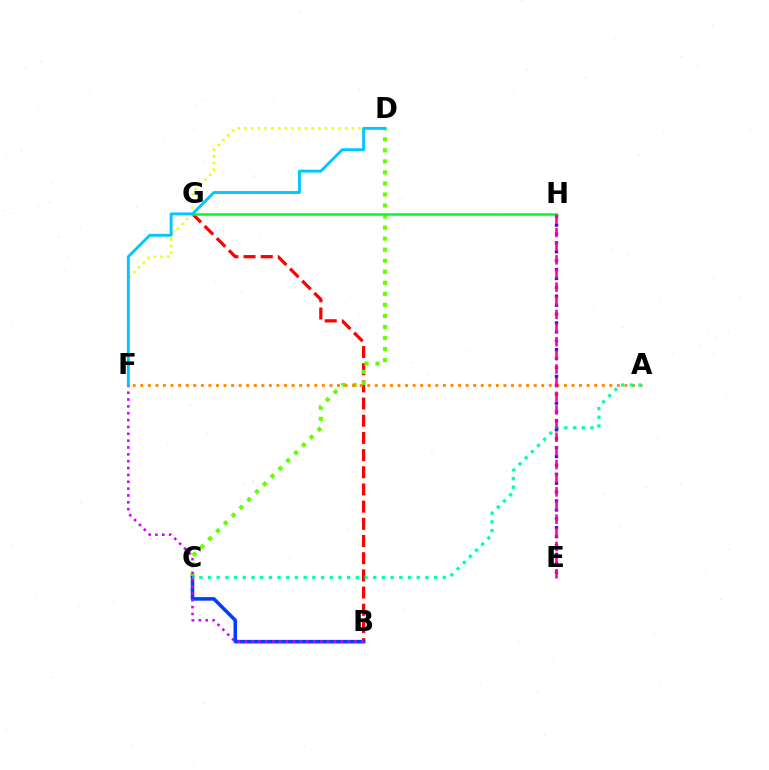{('B', 'G'): [{'color': '#ff0000', 'line_style': 'dashed', 'thickness': 2.33}], ('C', 'D'): [{'color': '#66ff00', 'line_style': 'dotted', 'thickness': 3.0}], ('D', 'F'): [{'color': '#eeff00', 'line_style': 'dotted', 'thickness': 1.82}, {'color': '#00c7ff', 'line_style': 'solid', 'thickness': 2.07}], ('B', 'C'): [{'color': '#003fff', 'line_style': 'solid', 'thickness': 2.56}], ('A', 'F'): [{'color': '#ff8800', 'line_style': 'dotted', 'thickness': 2.06}], ('A', 'C'): [{'color': '#00ffaf', 'line_style': 'dotted', 'thickness': 2.36}], ('B', 'F'): [{'color': '#d600ff', 'line_style': 'dotted', 'thickness': 1.86}], ('E', 'H'): [{'color': '#4f00ff', 'line_style': 'dotted', 'thickness': 2.42}, {'color': '#ff00a0', 'line_style': 'dashed', 'thickness': 1.85}], ('G', 'H'): [{'color': '#00ff27', 'line_style': 'solid', 'thickness': 1.84}]}